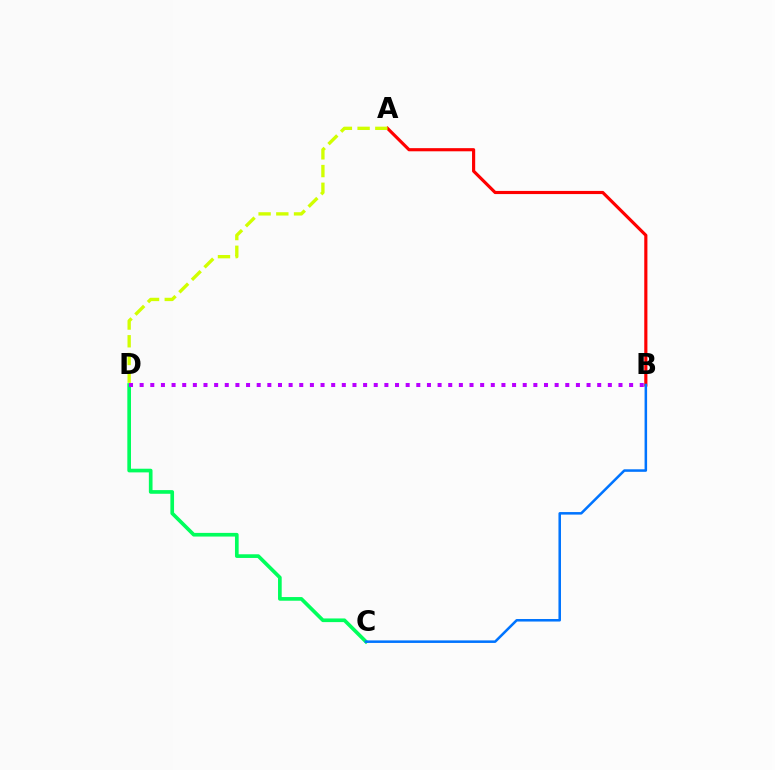{('A', 'B'): [{'color': '#ff0000', 'line_style': 'solid', 'thickness': 2.27}], ('A', 'D'): [{'color': '#d1ff00', 'line_style': 'dashed', 'thickness': 2.41}], ('C', 'D'): [{'color': '#00ff5c', 'line_style': 'solid', 'thickness': 2.64}], ('B', 'C'): [{'color': '#0074ff', 'line_style': 'solid', 'thickness': 1.82}], ('B', 'D'): [{'color': '#b900ff', 'line_style': 'dotted', 'thickness': 2.89}]}